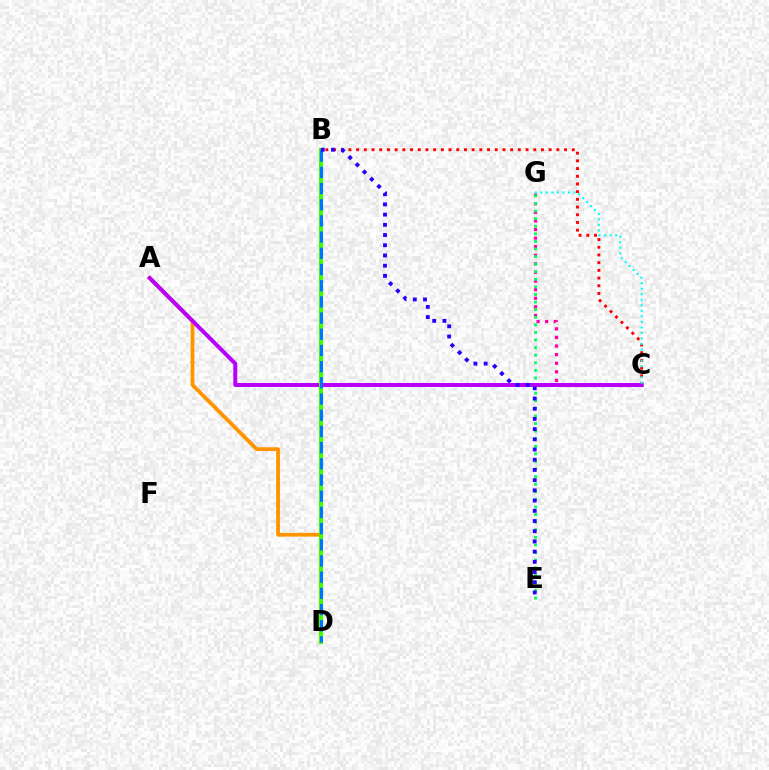{('A', 'D'): [{'color': '#ff9400', 'line_style': 'solid', 'thickness': 2.74}], ('B', 'D'): [{'color': '#d1ff00', 'line_style': 'solid', 'thickness': 2.56}, {'color': '#3dff00', 'line_style': 'solid', 'thickness': 2.94}, {'color': '#0074ff', 'line_style': 'dashed', 'thickness': 2.2}], ('C', 'G'): [{'color': '#ff00ac', 'line_style': 'dotted', 'thickness': 2.34}, {'color': '#00fff6', 'line_style': 'dotted', 'thickness': 1.5}], ('E', 'G'): [{'color': '#00ff5c', 'line_style': 'dotted', 'thickness': 2.06}], ('B', 'C'): [{'color': '#ff0000', 'line_style': 'dotted', 'thickness': 2.09}], ('A', 'C'): [{'color': '#b900ff', 'line_style': 'solid', 'thickness': 2.87}], ('B', 'E'): [{'color': '#2500ff', 'line_style': 'dotted', 'thickness': 2.77}]}